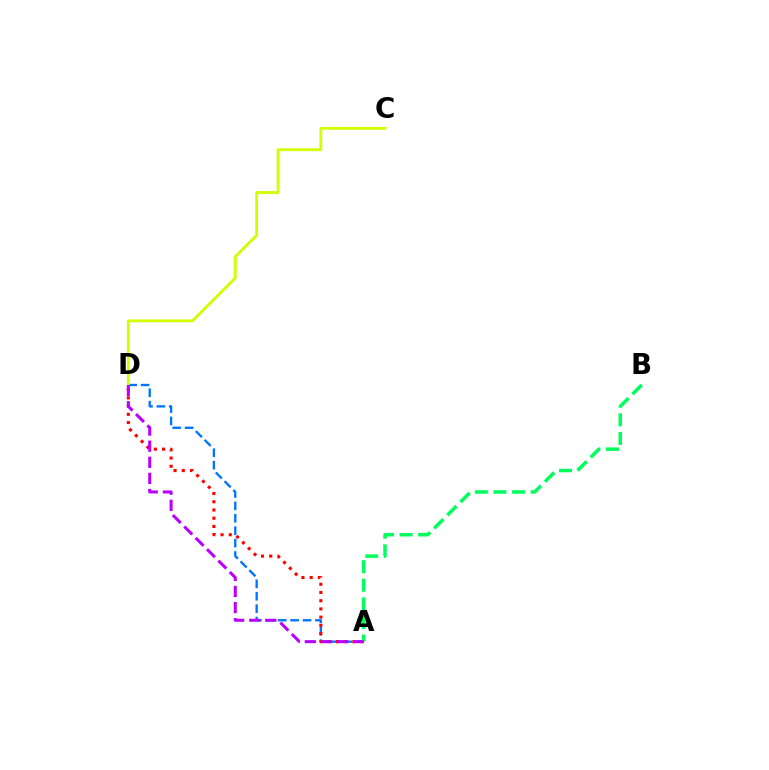{('A', 'D'): [{'color': '#0074ff', 'line_style': 'dashed', 'thickness': 1.68}, {'color': '#ff0000', 'line_style': 'dotted', 'thickness': 2.23}, {'color': '#b900ff', 'line_style': 'dashed', 'thickness': 2.19}], ('C', 'D'): [{'color': '#d1ff00', 'line_style': 'solid', 'thickness': 2.05}], ('A', 'B'): [{'color': '#00ff5c', 'line_style': 'dashed', 'thickness': 2.53}]}